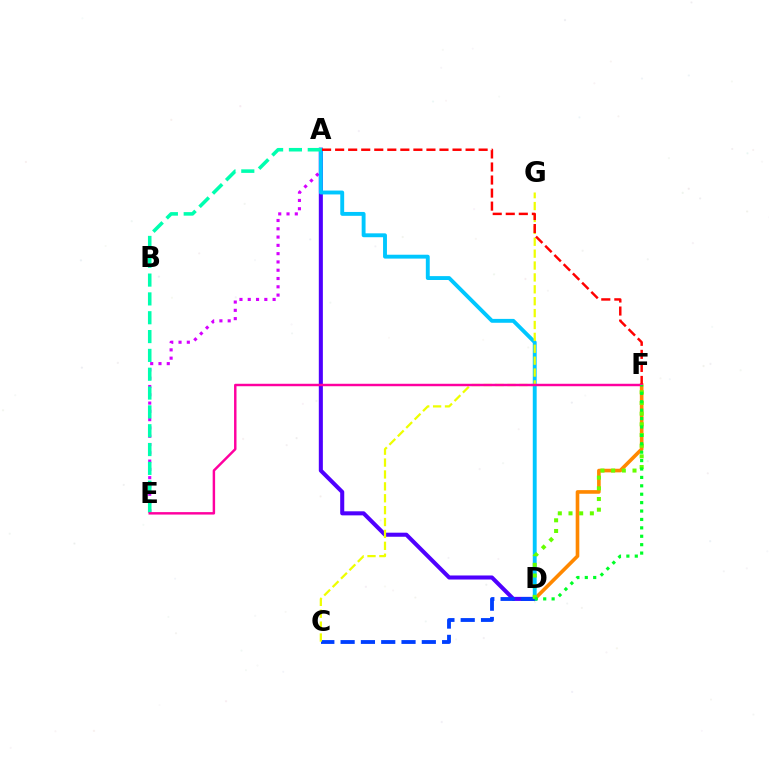{('A', 'E'): [{'color': '#d600ff', 'line_style': 'dotted', 'thickness': 2.25}, {'color': '#00ffaf', 'line_style': 'dashed', 'thickness': 2.56}], ('D', 'F'): [{'color': '#ff8800', 'line_style': 'solid', 'thickness': 2.61}, {'color': '#66ff00', 'line_style': 'dotted', 'thickness': 2.9}, {'color': '#00ff27', 'line_style': 'dotted', 'thickness': 2.28}], ('A', 'D'): [{'color': '#4f00ff', 'line_style': 'solid', 'thickness': 2.92}, {'color': '#00c7ff', 'line_style': 'solid', 'thickness': 2.79}], ('C', 'D'): [{'color': '#003fff', 'line_style': 'dashed', 'thickness': 2.76}], ('C', 'G'): [{'color': '#eeff00', 'line_style': 'dashed', 'thickness': 1.62}], ('A', 'F'): [{'color': '#ff0000', 'line_style': 'dashed', 'thickness': 1.77}], ('E', 'F'): [{'color': '#ff00a0', 'line_style': 'solid', 'thickness': 1.77}]}